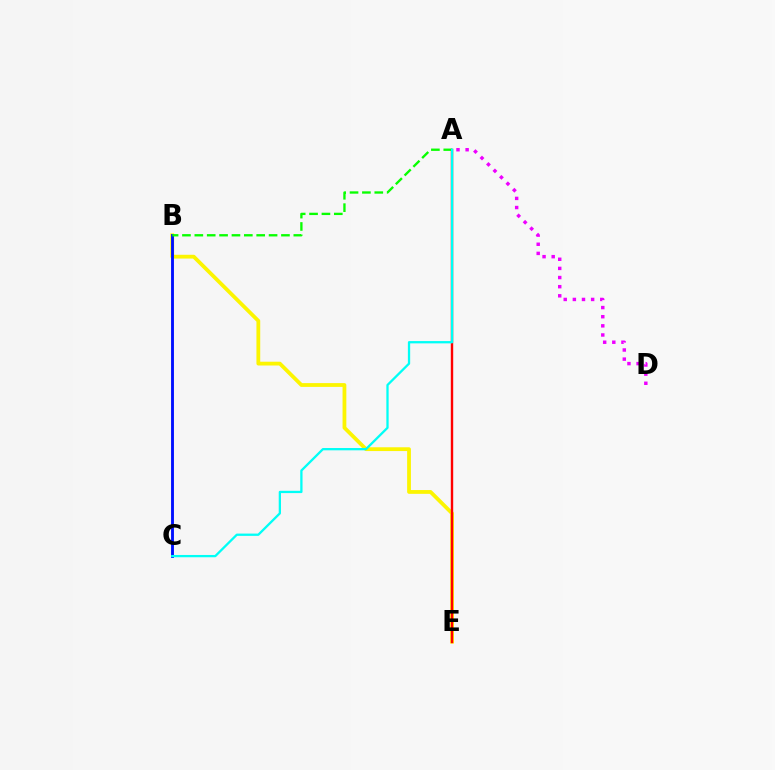{('B', 'E'): [{'color': '#fcf500', 'line_style': 'solid', 'thickness': 2.73}], ('A', 'D'): [{'color': '#ee00ff', 'line_style': 'dotted', 'thickness': 2.48}], ('A', 'E'): [{'color': '#ff0000', 'line_style': 'solid', 'thickness': 1.73}], ('B', 'C'): [{'color': '#0010ff', 'line_style': 'solid', 'thickness': 2.07}], ('A', 'B'): [{'color': '#08ff00', 'line_style': 'dashed', 'thickness': 1.68}], ('A', 'C'): [{'color': '#00fff6', 'line_style': 'solid', 'thickness': 1.65}]}